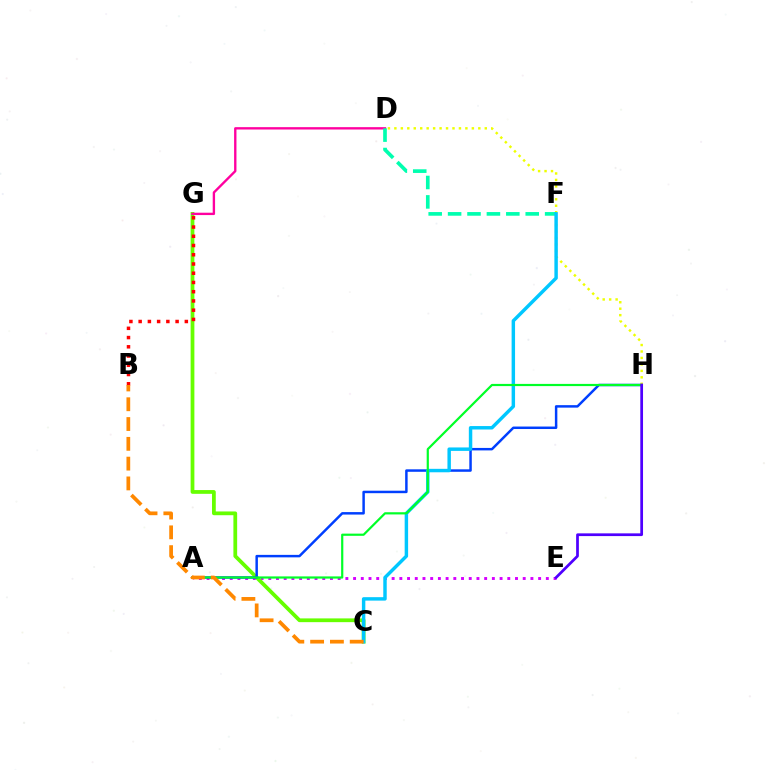{('A', 'E'): [{'color': '#d600ff', 'line_style': 'dotted', 'thickness': 2.09}], ('C', 'G'): [{'color': '#66ff00', 'line_style': 'solid', 'thickness': 2.71}], ('A', 'H'): [{'color': '#003fff', 'line_style': 'solid', 'thickness': 1.78}, {'color': '#00ff27', 'line_style': 'solid', 'thickness': 1.58}], ('D', 'H'): [{'color': '#eeff00', 'line_style': 'dotted', 'thickness': 1.75}], ('D', 'G'): [{'color': '#ff00a0', 'line_style': 'solid', 'thickness': 1.7}], ('D', 'F'): [{'color': '#00ffaf', 'line_style': 'dashed', 'thickness': 2.64}], ('C', 'F'): [{'color': '#00c7ff', 'line_style': 'solid', 'thickness': 2.48}], ('E', 'H'): [{'color': '#4f00ff', 'line_style': 'solid', 'thickness': 1.97}], ('B', 'G'): [{'color': '#ff0000', 'line_style': 'dotted', 'thickness': 2.51}], ('B', 'C'): [{'color': '#ff8800', 'line_style': 'dashed', 'thickness': 2.69}]}